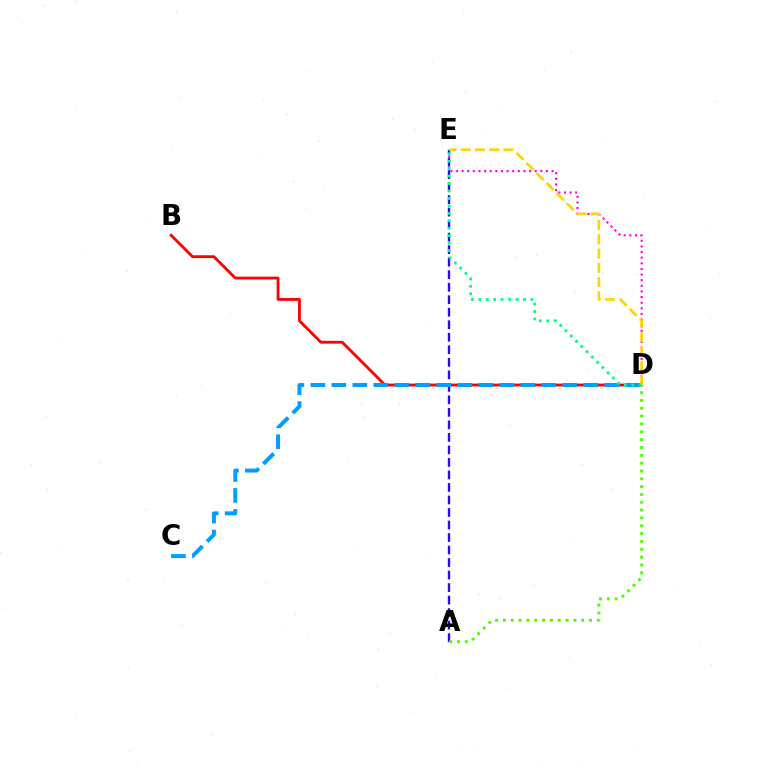{('B', 'D'): [{'color': '#ff0000', 'line_style': 'solid', 'thickness': 2.03}], ('D', 'E'): [{'color': '#ff00ed', 'line_style': 'dotted', 'thickness': 1.53}, {'color': '#ffd500', 'line_style': 'dashed', 'thickness': 1.94}, {'color': '#00ff86', 'line_style': 'dotted', 'thickness': 2.02}], ('A', 'E'): [{'color': '#3700ff', 'line_style': 'dashed', 'thickness': 1.7}], ('C', 'D'): [{'color': '#009eff', 'line_style': 'dashed', 'thickness': 2.85}], ('A', 'D'): [{'color': '#4fff00', 'line_style': 'dotted', 'thickness': 2.13}]}